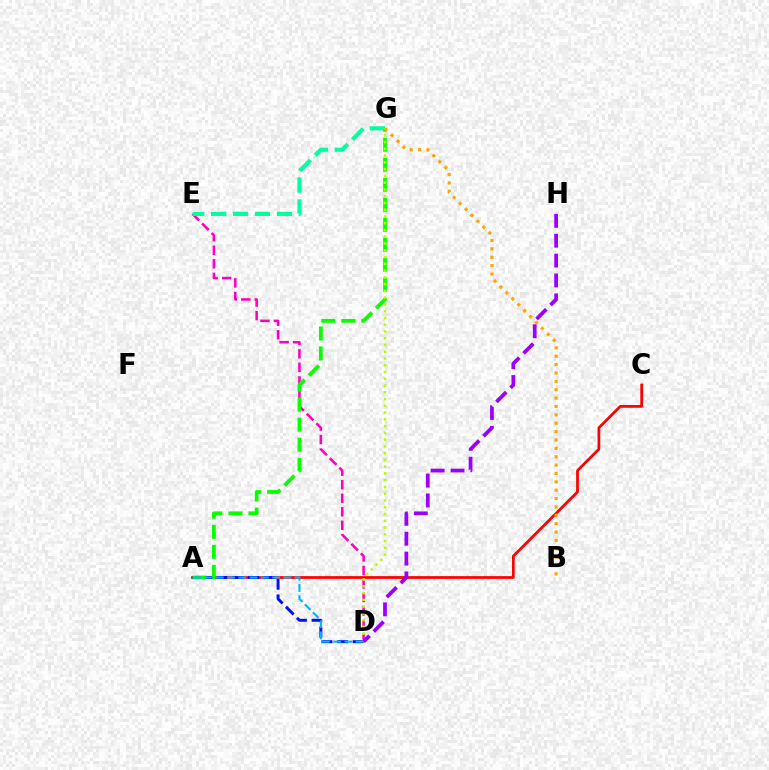{('D', 'E'): [{'color': '#ff00bd', 'line_style': 'dashed', 'thickness': 1.84}], ('E', 'G'): [{'color': '#00ff9d', 'line_style': 'dashed', 'thickness': 2.98}], ('A', 'C'): [{'color': '#ff0000', 'line_style': 'solid', 'thickness': 1.97}], ('A', 'D'): [{'color': '#0010ff', 'line_style': 'dashed', 'thickness': 2.12}, {'color': '#00b5ff', 'line_style': 'dashed', 'thickness': 1.53}], ('A', 'G'): [{'color': '#08ff00', 'line_style': 'dashed', 'thickness': 2.72}], ('D', 'G'): [{'color': '#b3ff00', 'line_style': 'dotted', 'thickness': 1.84}], ('B', 'G'): [{'color': '#ffa500', 'line_style': 'dotted', 'thickness': 2.27}], ('D', 'H'): [{'color': '#9b00ff', 'line_style': 'dashed', 'thickness': 2.7}]}